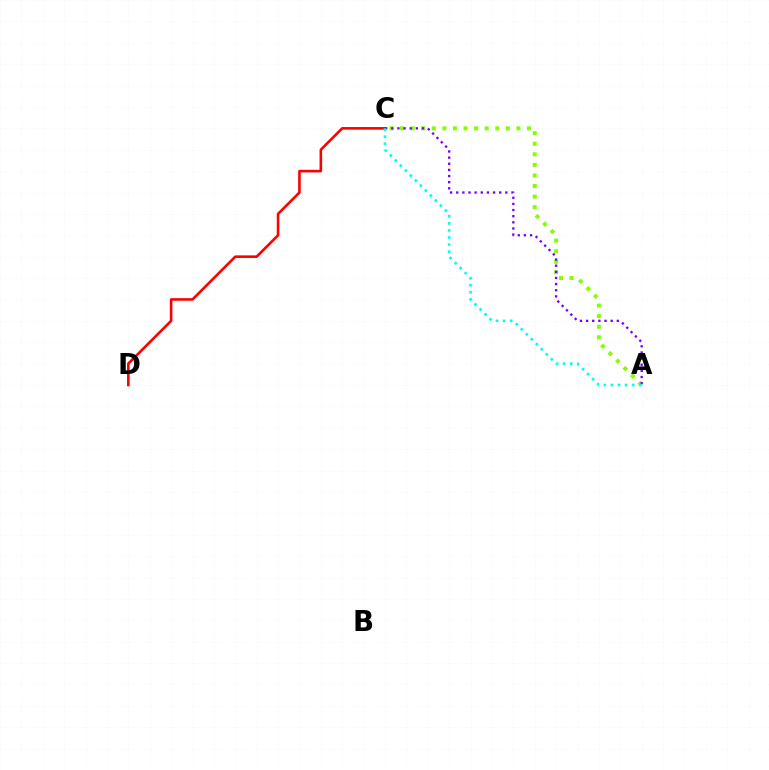{('C', 'D'): [{'color': '#ff0000', 'line_style': 'solid', 'thickness': 1.88}], ('A', 'C'): [{'color': '#84ff00', 'line_style': 'dotted', 'thickness': 2.87}, {'color': '#7200ff', 'line_style': 'dotted', 'thickness': 1.67}, {'color': '#00fff6', 'line_style': 'dotted', 'thickness': 1.92}]}